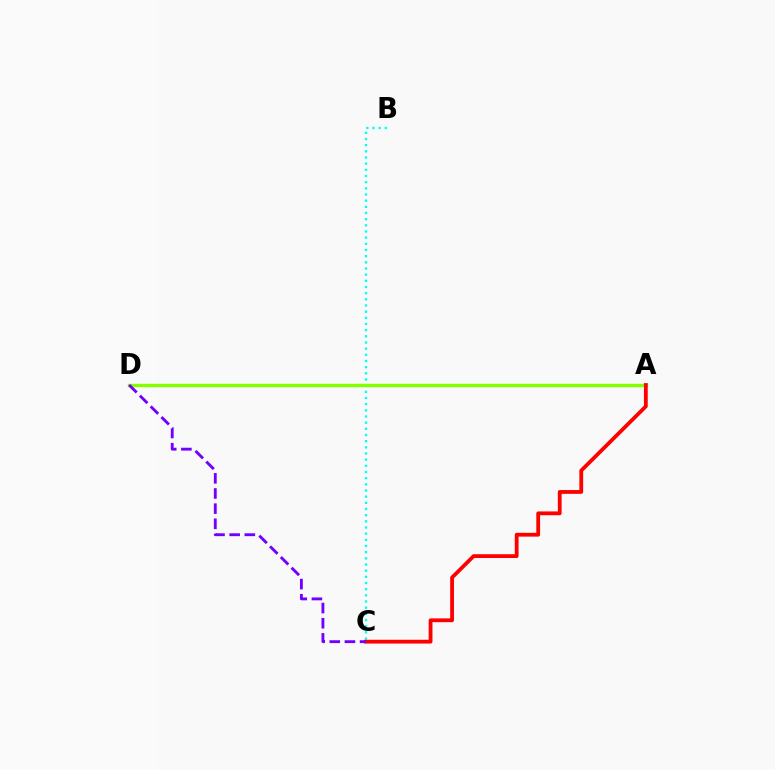{('B', 'C'): [{'color': '#00fff6', 'line_style': 'dotted', 'thickness': 1.68}], ('A', 'D'): [{'color': '#84ff00', 'line_style': 'solid', 'thickness': 2.44}], ('A', 'C'): [{'color': '#ff0000', 'line_style': 'solid', 'thickness': 2.73}], ('C', 'D'): [{'color': '#7200ff', 'line_style': 'dashed', 'thickness': 2.06}]}